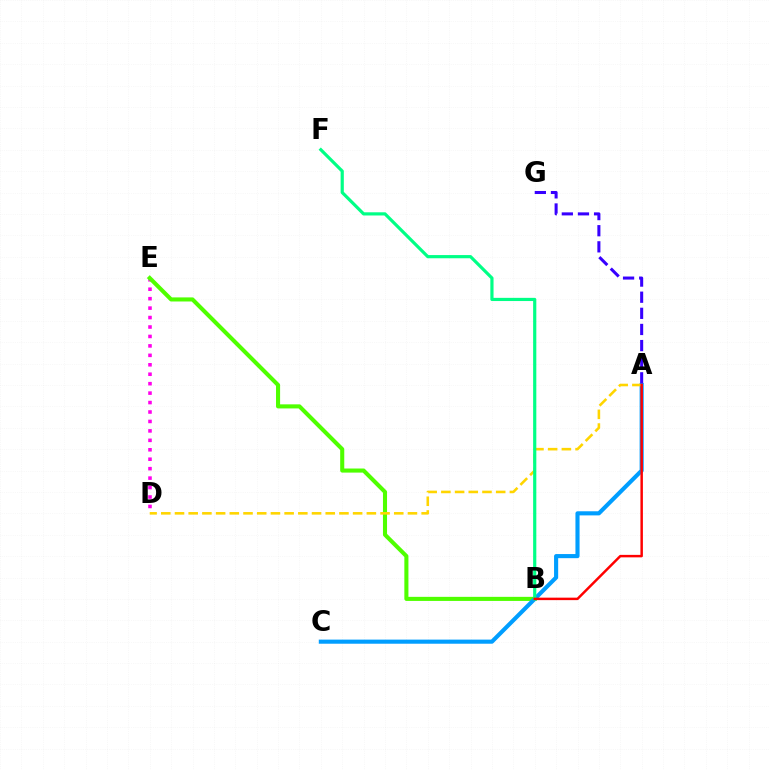{('D', 'E'): [{'color': '#ff00ed', 'line_style': 'dotted', 'thickness': 2.57}], ('B', 'E'): [{'color': '#4fff00', 'line_style': 'solid', 'thickness': 2.94}], ('A', 'C'): [{'color': '#009eff', 'line_style': 'solid', 'thickness': 2.96}], ('A', 'D'): [{'color': '#ffd500', 'line_style': 'dashed', 'thickness': 1.86}], ('B', 'F'): [{'color': '#00ff86', 'line_style': 'solid', 'thickness': 2.3}], ('A', 'G'): [{'color': '#3700ff', 'line_style': 'dashed', 'thickness': 2.19}], ('A', 'B'): [{'color': '#ff0000', 'line_style': 'solid', 'thickness': 1.78}]}